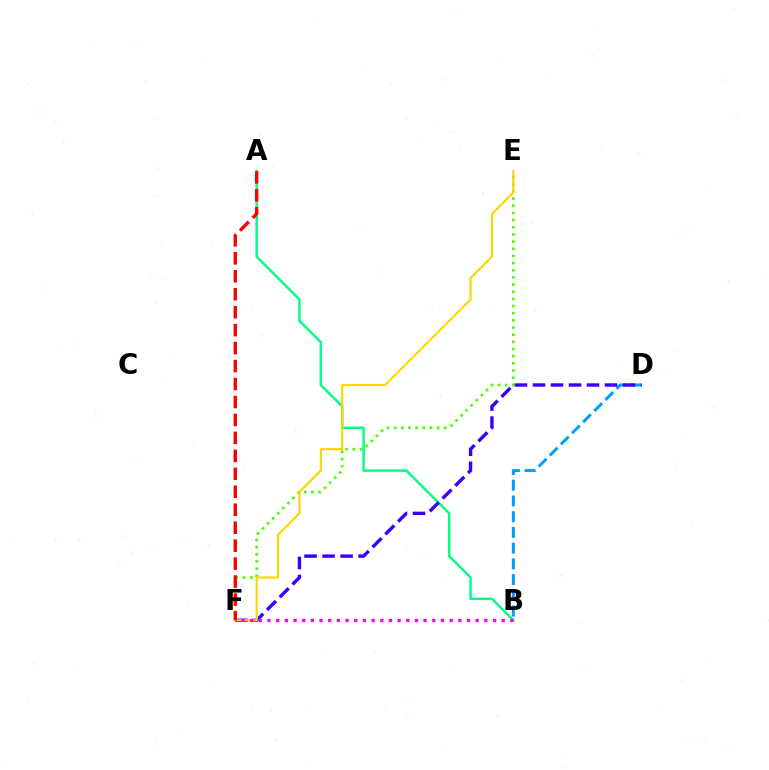{('E', 'F'): [{'color': '#4fff00', 'line_style': 'dotted', 'thickness': 1.95}, {'color': '#ffd500', 'line_style': 'solid', 'thickness': 1.54}], ('A', 'B'): [{'color': '#00ff86', 'line_style': 'solid', 'thickness': 1.77}], ('B', 'D'): [{'color': '#009eff', 'line_style': 'dashed', 'thickness': 2.14}], ('D', 'F'): [{'color': '#3700ff', 'line_style': 'dashed', 'thickness': 2.45}], ('B', 'F'): [{'color': '#ff00ed', 'line_style': 'dotted', 'thickness': 2.36}], ('A', 'F'): [{'color': '#ff0000', 'line_style': 'dashed', 'thickness': 2.44}]}